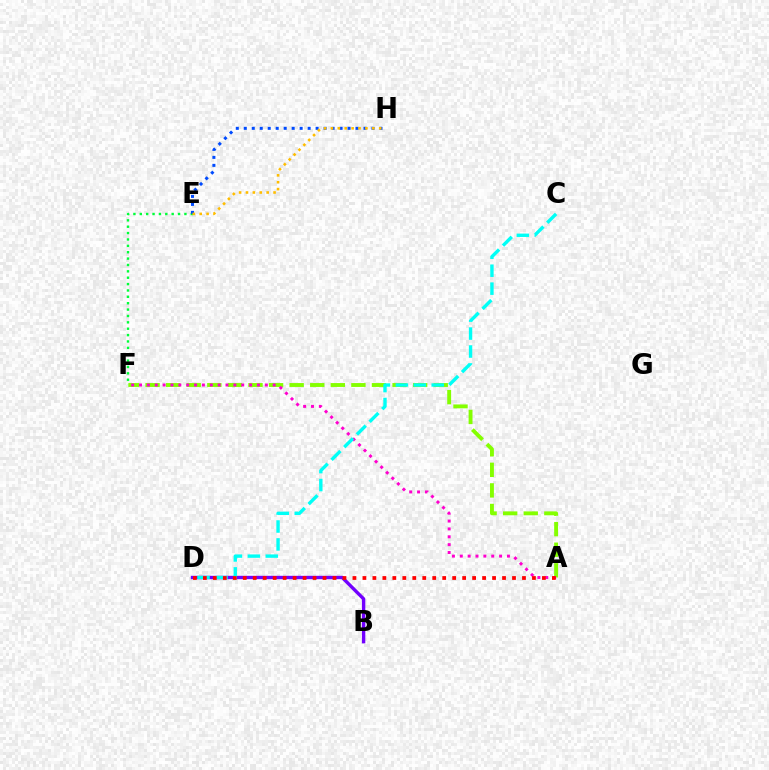{('E', 'F'): [{'color': '#00ff39', 'line_style': 'dotted', 'thickness': 1.73}], ('B', 'D'): [{'color': '#7200ff', 'line_style': 'solid', 'thickness': 2.43}], ('E', 'H'): [{'color': '#004bff', 'line_style': 'dotted', 'thickness': 2.17}, {'color': '#ffbd00', 'line_style': 'dotted', 'thickness': 1.87}], ('A', 'F'): [{'color': '#84ff00', 'line_style': 'dashed', 'thickness': 2.8}, {'color': '#ff00cf', 'line_style': 'dotted', 'thickness': 2.14}], ('C', 'D'): [{'color': '#00fff6', 'line_style': 'dashed', 'thickness': 2.44}], ('A', 'D'): [{'color': '#ff0000', 'line_style': 'dotted', 'thickness': 2.71}]}